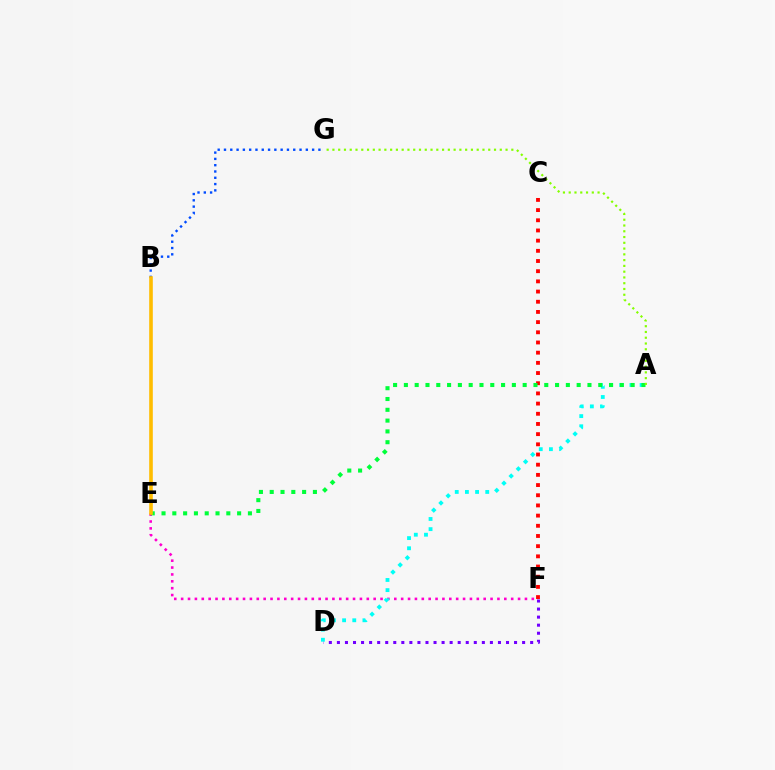{('E', 'F'): [{'color': '#ff00cf', 'line_style': 'dotted', 'thickness': 1.87}], ('D', 'F'): [{'color': '#7200ff', 'line_style': 'dotted', 'thickness': 2.19}], ('B', 'G'): [{'color': '#004bff', 'line_style': 'dotted', 'thickness': 1.71}], ('A', 'D'): [{'color': '#00fff6', 'line_style': 'dotted', 'thickness': 2.76}], ('C', 'F'): [{'color': '#ff0000', 'line_style': 'dotted', 'thickness': 2.77}], ('A', 'E'): [{'color': '#00ff39', 'line_style': 'dotted', 'thickness': 2.93}], ('A', 'G'): [{'color': '#84ff00', 'line_style': 'dotted', 'thickness': 1.57}], ('B', 'E'): [{'color': '#ffbd00', 'line_style': 'solid', 'thickness': 2.6}]}